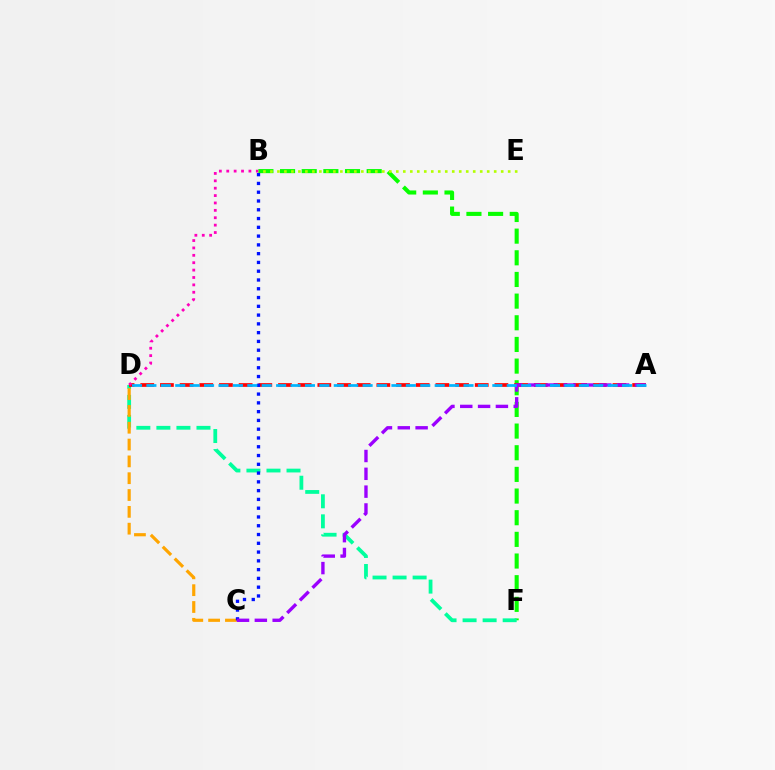{('B', 'F'): [{'color': '#08ff00', 'line_style': 'dashed', 'thickness': 2.94}], ('D', 'F'): [{'color': '#00ff9d', 'line_style': 'dashed', 'thickness': 2.72}], ('C', 'D'): [{'color': '#ffa500', 'line_style': 'dashed', 'thickness': 2.29}], ('B', 'E'): [{'color': '#b3ff00', 'line_style': 'dotted', 'thickness': 1.9}], ('A', 'D'): [{'color': '#ff0000', 'line_style': 'dashed', 'thickness': 2.67}, {'color': '#00b5ff', 'line_style': 'dashed', 'thickness': 1.96}], ('B', 'C'): [{'color': '#0010ff', 'line_style': 'dotted', 'thickness': 2.38}], ('B', 'D'): [{'color': '#ff00bd', 'line_style': 'dotted', 'thickness': 2.01}], ('A', 'C'): [{'color': '#9b00ff', 'line_style': 'dashed', 'thickness': 2.42}]}